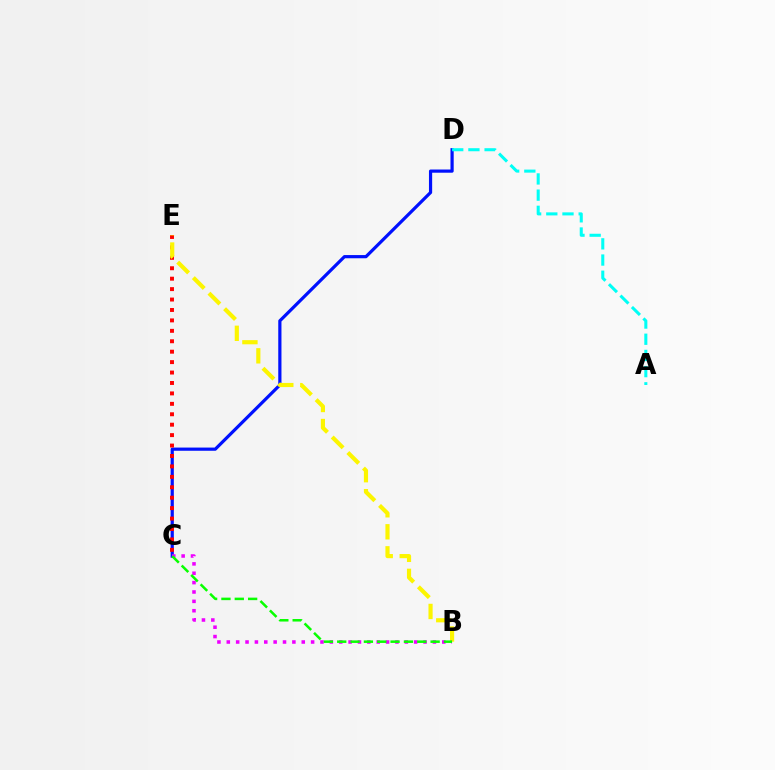{('C', 'D'): [{'color': '#0010ff', 'line_style': 'solid', 'thickness': 2.3}], ('A', 'D'): [{'color': '#00fff6', 'line_style': 'dashed', 'thickness': 2.2}], ('C', 'E'): [{'color': '#ff0000', 'line_style': 'dotted', 'thickness': 2.83}], ('B', 'E'): [{'color': '#fcf500', 'line_style': 'dashed', 'thickness': 2.99}], ('B', 'C'): [{'color': '#ee00ff', 'line_style': 'dotted', 'thickness': 2.55}, {'color': '#08ff00', 'line_style': 'dashed', 'thickness': 1.81}]}